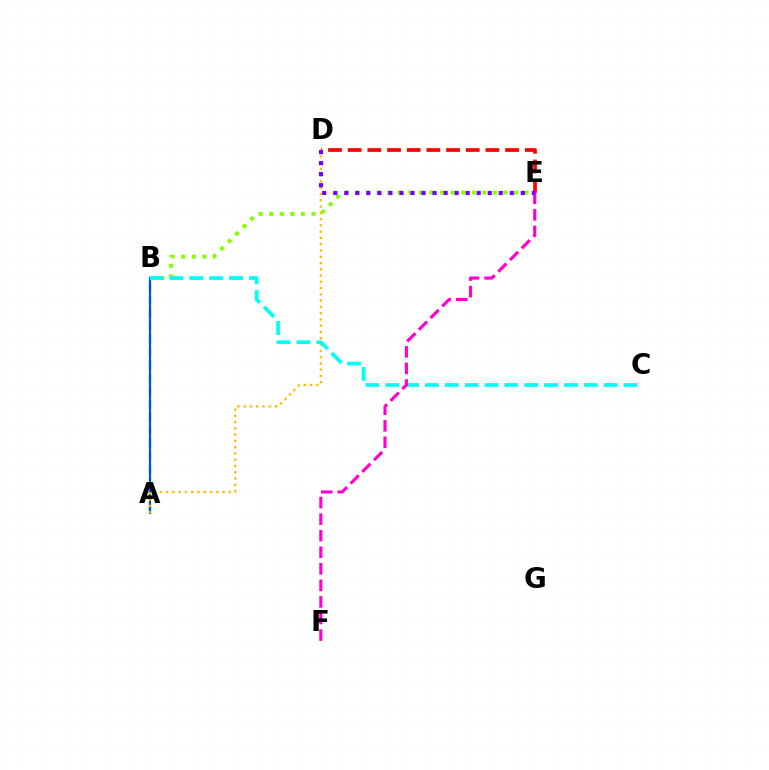{('A', 'B'): [{'color': '#00ff39', 'line_style': 'dashed', 'thickness': 1.77}, {'color': '#004bff', 'line_style': 'solid', 'thickness': 1.54}], ('B', 'E'): [{'color': '#84ff00', 'line_style': 'dotted', 'thickness': 2.87}], ('D', 'E'): [{'color': '#ff0000', 'line_style': 'dashed', 'thickness': 2.67}, {'color': '#7200ff', 'line_style': 'dotted', 'thickness': 3.0}], ('A', 'D'): [{'color': '#ffbd00', 'line_style': 'dotted', 'thickness': 1.7}], ('B', 'C'): [{'color': '#00fff6', 'line_style': 'dashed', 'thickness': 2.7}], ('E', 'F'): [{'color': '#ff00cf', 'line_style': 'dashed', 'thickness': 2.25}]}